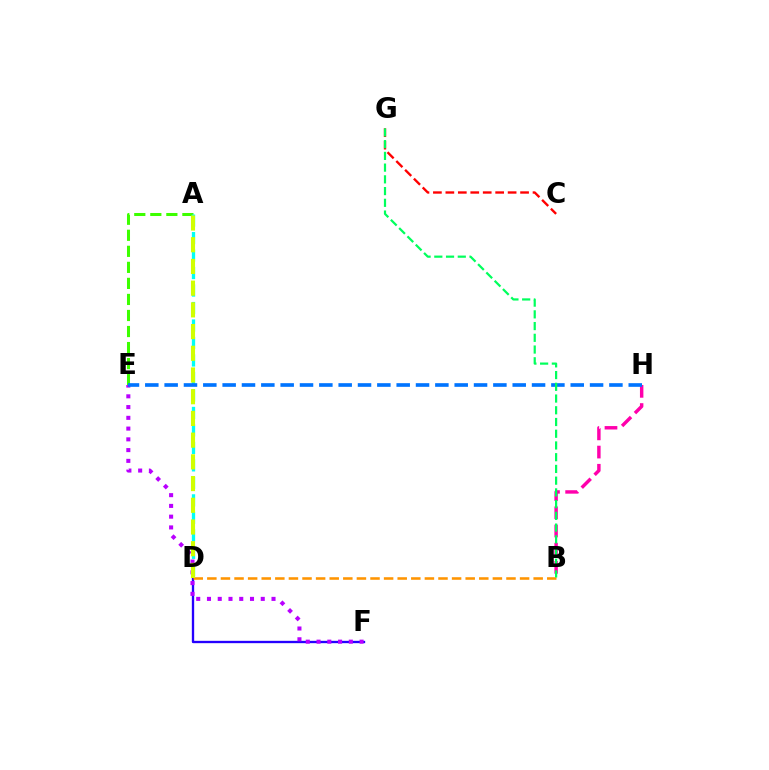{('D', 'F'): [{'color': '#2500ff', 'line_style': 'solid', 'thickness': 1.68}], ('A', 'E'): [{'color': '#3dff00', 'line_style': 'dashed', 'thickness': 2.18}], ('A', 'D'): [{'color': '#00fff6', 'line_style': 'dashed', 'thickness': 2.38}, {'color': '#d1ff00', 'line_style': 'dashed', 'thickness': 2.95}], ('E', 'F'): [{'color': '#b900ff', 'line_style': 'dotted', 'thickness': 2.92}], ('C', 'G'): [{'color': '#ff0000', 'line_style': 'dashed', 'thickness': 1.69}], ('B', 'H'): [{'color': '#ff00ac', 'line_style': 'dashed', 'thickness': 2.47}], ('B', 'D'): [{'color': '#ff9400', 'line_style': 'dashed', 'thickness': 1.85}], ('E', 'H'): [{'color': '#0074ff', 'line_style': 'dashed', 'thickness': 2.63}], ('B', 'G'): [{'color': '#00ff5c', 'line_style': 'dashed', 'thickness': 1.59}]}